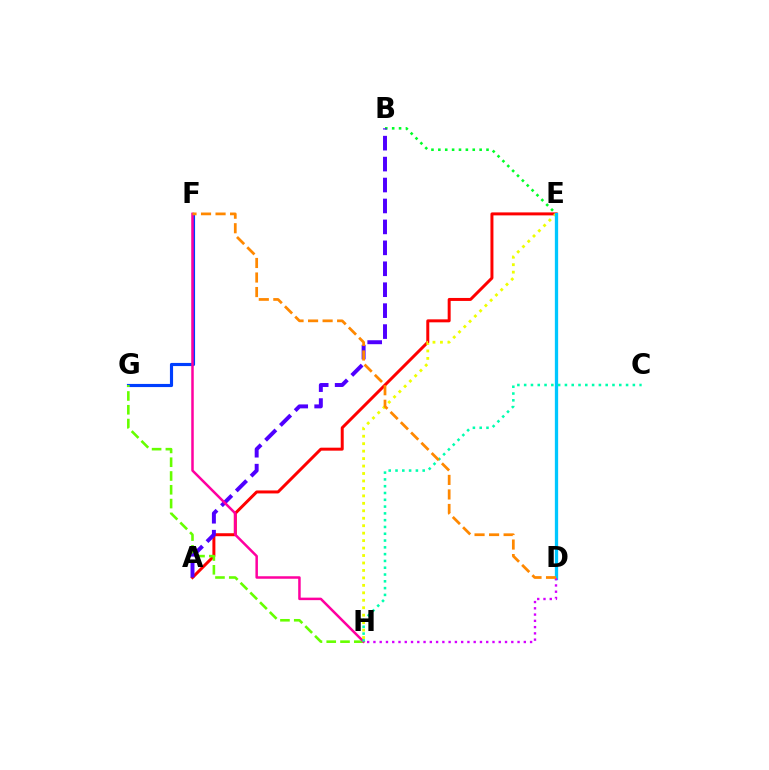{('B', 'E'): [{'color': '#00ff27', 'line_style': 'dotted', 'thickness': 1.87}], ('F', 'G'): [{'color': '#003fff', 'line_style': 'solid', 'thickness': 2.26}], ('A', 'E'): [{'color': '#ff0000', 'line_style': 'solid', 'thickness': 2.15}], ('G', 'H'): [{'color': '#66ff00', 'line_style': 'dashed', 'thickness': 1.87}], ('E', 'H'): [{'color': '#eeff00', 'line_style': 'dotted', 'thickness': 2.03}], ('D', 'E'): [{'color': '#00c7ff', 'line_style': 'solid', 'thickness': 2.37}], ('D', 'H'): [{'color': '#d600ff', 'line_style': 'dotted', 'thickness': 1.7}], ('A', 'B'): [{'color': '#4f00ff', 'line_style': 'dashed', 'thickness': 2.84}], ('F', 'H'): [{'color': '#ff00a0', 'line_style': 'solid', 'thickness': 1.8}], ('C', 'H'): [{'color': '#00ffaf', 'line_style': 'dotted', 'thickness': 1.85}], ('D', 'F'): [{'color': '#ff8800', 'line_style': 'dashed', 'thickness': 1.97}]}